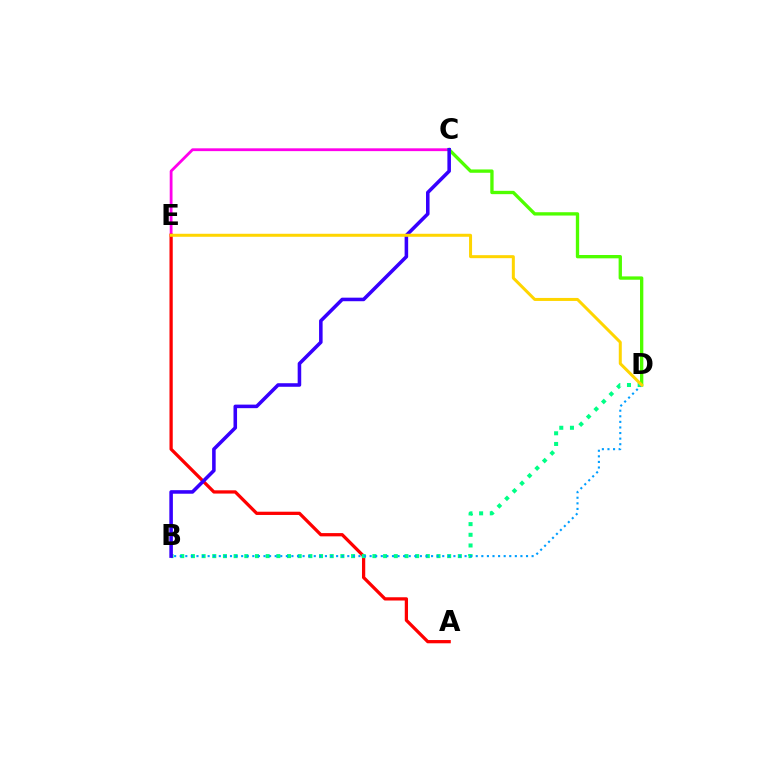{('C', 'E'): [{'color': '#ff00ed', 'line_style': 'solid', 'thickness': 2.02}], ('C', 'D'): [{'color': '#4fff00', 'line_style': 'solid', 'thickness': 2.4}], ('A', 'E'): [{'color': '#ff0000', 'line_style': 'solid', 'thickness': 2.34}], ('B', 'D'): [{'color': '#00ff86', 'line_style': 'dotted', 'thickness': 2.9}, {'color': '#009eff', 'line_style': 'dotted', 'thickness': 1.52}], ('B', 'C'): [{'color': '#3700ff', 'line_style': 'solid', 'thickness': 2.56}], ('D', 'E'): [{'color': '#ffd500', 'line_style': 'solid', 'thickness': 2.16}]}